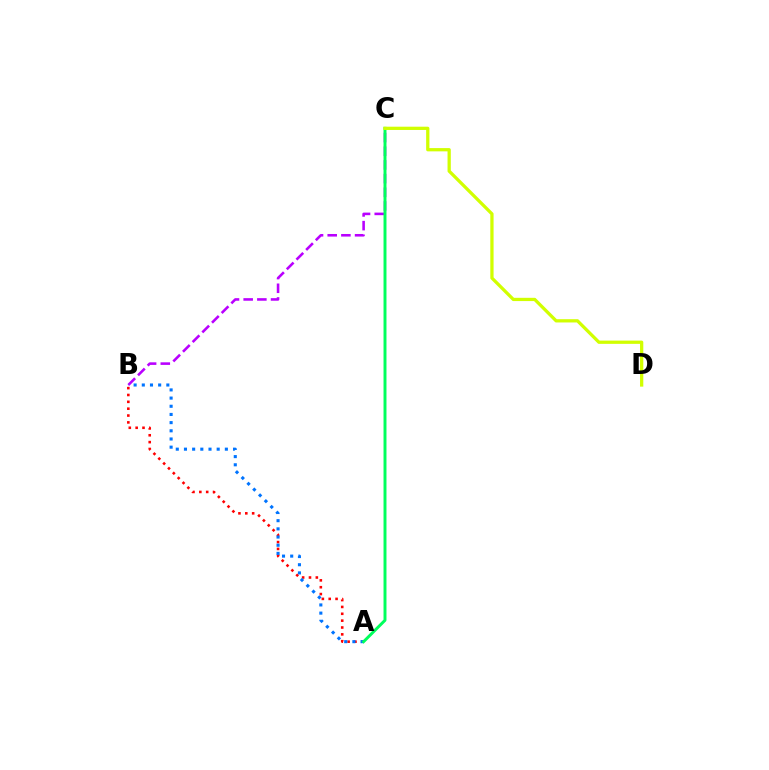{('B', 'C'): [{'color': '#b900ff', 'line_style': 'dashed', 'thickness': 1.86}], ('A', 'B'): [{'color': '#ff0000', 'line_style': 'dotted', 'thickness': 1.86}, {'color': '#0074ff', 'line_style': 'dotted', 'thickness': 2.22}], ('A', 'C'): [{'color': '#00ff5c', 'line_style': 'solid', 'thickness': 2.13}], ('C', 'D'): [{'color': '#d1ff00', 'line_style': 'solid', 'thickness': 2.35}]}